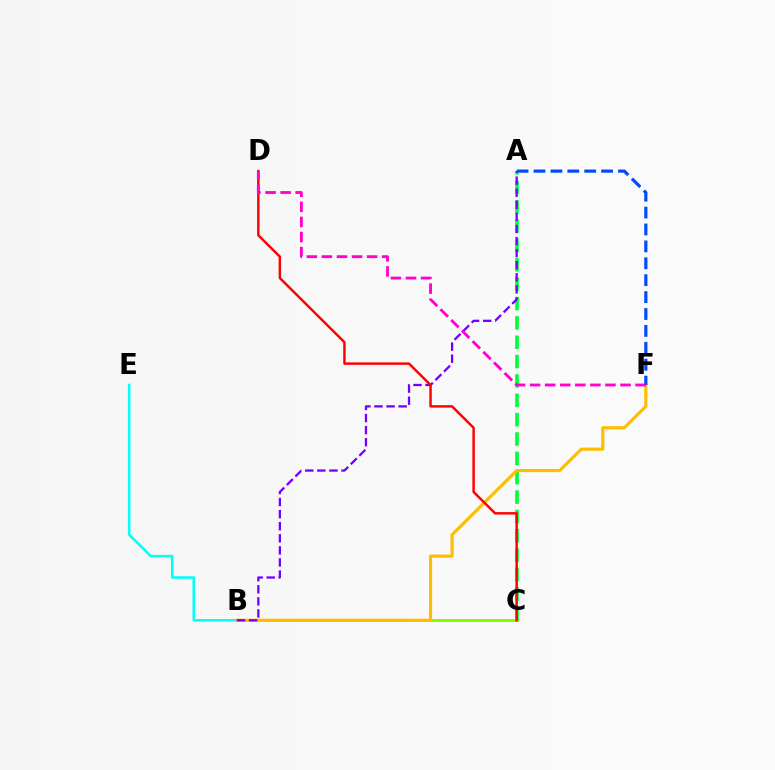{('B', 'C'): [{'color': '#84ff00', 'line_style': 'solid', 'thickness': 2.15}], ('A', 'C'): [{'color': '#00ff39', 'line_style': 'dashed', 'thickness': 2.63}], ('B', 'E'): [{'color': '#00fff6', 'line_style': 'solid', 'thickness': 1.82}], ('B', 'F'): [{'color': '#ffbd00', 'line_style': 'solid', 'thickness': 2.28}], ('A', 'B'): [{'color': '#7200ff', 'line_style': 'dashed', 'thickness': 1.64}], ('C', 'D'): [{'color': '#ff0000', 'line_style': 'solid', 'thickness': 1.77}], ('A', 'F'): [{'color': '#004bff', 'line_style': 'dashed', 'thickness': 2.3}], ('D', 'F'): [{'color': '#ff00cf', 'line_style': 'dashed', 'thickness': 2.05}]}